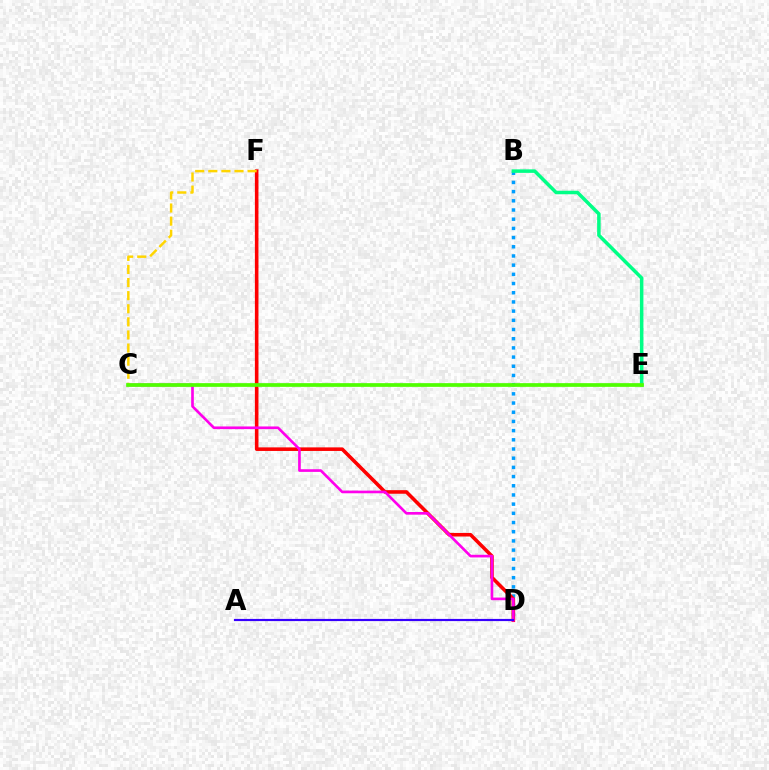{('B', 'D'): [{'color': '#009eff', 'line_style': 'dotted', 'thickness': 2.5}], ('D', 'F'): [{'color': '#ff0000', 'line_style': 'solid', 'thickness': 2.57}], ('C', 'D'): [{'color': '#ff00ed', 'line_style': 'solid', 'thickness': 1.91}], ('C', 'F'): [{'color': '#ffd500', 'line_style': 'dashed', 'thickness': 1.78}], ('B', 'E'): [{'color': '#00ff86', 'line_style': 'solid', 'thickness': 2.53}], ('C', 'E'): [{'color': '#4fff00', 'line_style': 'solid', 'thickness': 2.67}], ('A', 'D'): [{'color': '#3700ff', 'line_style': 'solid', 'thickness': 1.56}]}